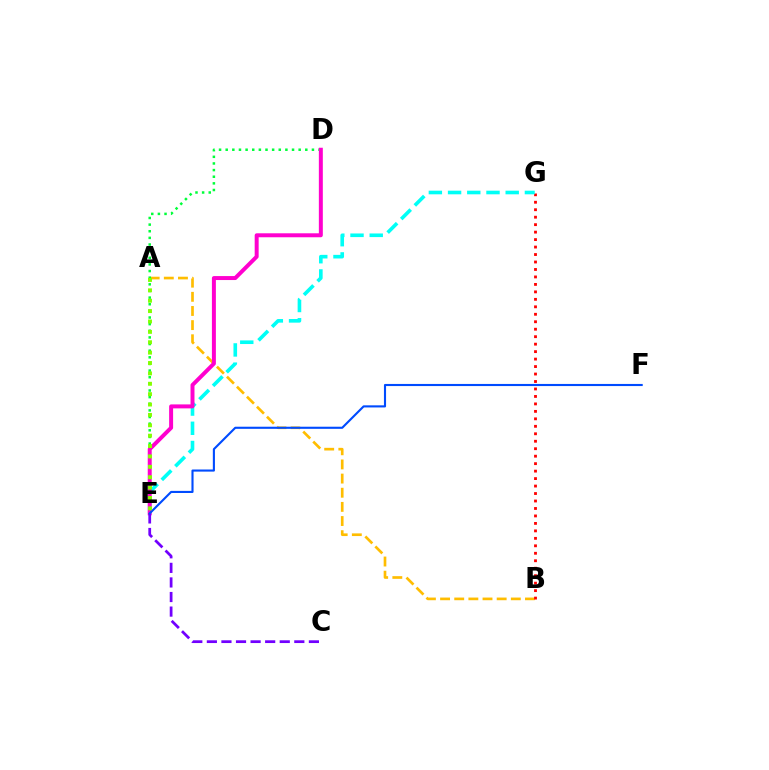{('A', 'B'): [{'color': '#ffbd00', 'line_style': 'dashed', 'thickness': 1.92}], ('D', 'E'): [{'color': '#00ff39', 'line_style': 'dotted', 'thickness': 1.8}, {'color': '#ff00cf', 'line_style': 'solid', 'thickness': 2.86}], ('B', 'G'): [{'color': '#ff0000', 'line_style': 'dotted', 'thickness': 2.03}], ('E', 'G'): [{'color': '#00fff6', 'line_style': 'dashed', 'thickness': 2.61}], ('C', 'E'): [{'color': '#7200ff', 'line_style': 'dashed', 'thickness': 1.98}], ('E', 'F'): [{'color': '#004bff', 'line_style': 'solid', 'thickness': 1.52}], ('A', 'E'): [{'color': '#84ff00', 'line_style': 'dotted', 'thickness': 2.82}]}